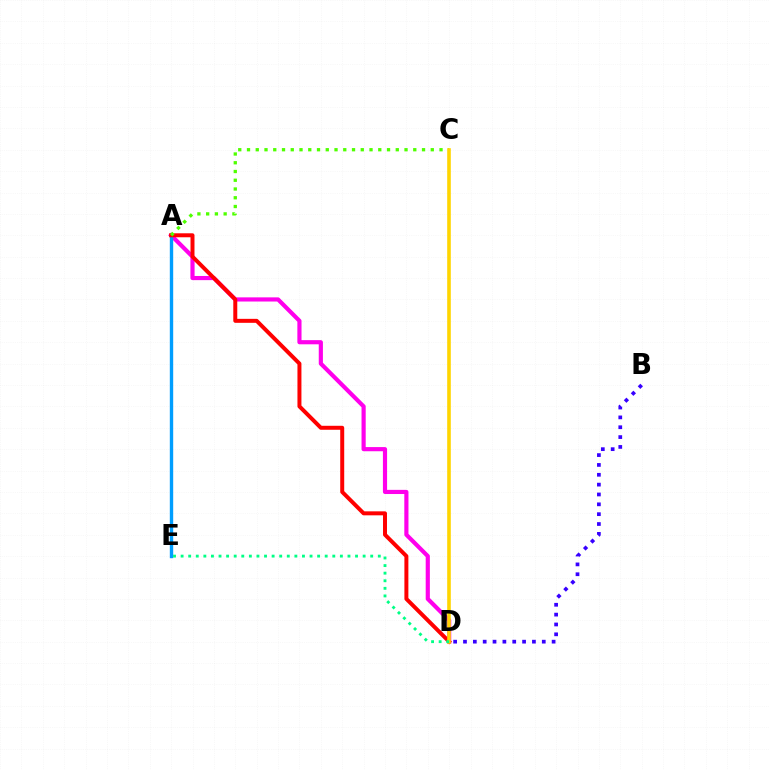{('B', 'D'): [{'color': '#3700ff', 'line_style': 'dotted', 'thickness': 2.68}], ('A', 'D'): [{'color': '#ff00ed', 'line_style': 'solid', 'thickness': 3.0}, {'color': '#ff0000', 'line_style': 'solid', 'thickness': 2.87}], ('A', 'E'): [{'color': '#009eff', 'line_style': 'solid', 'thickness': 2.44}], ('A', 'C'): [{'color': '#4fff00', 'line_style': 'dotted', 'thickness': 2.38}], ('C', 'D'): [{'color': '#ffd500', 'line_style': 'solid', 'thickness': 2.6}], ('D', 'E'): [{'color': '#00ff86', 'line_style': 'dotted', 'thickness': 2.06}]}